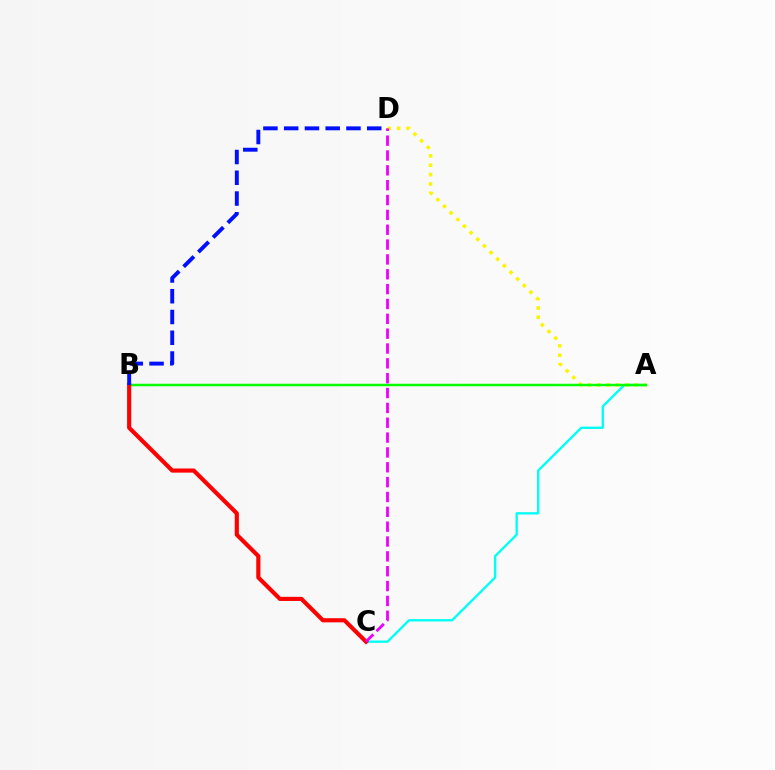{('A', 'C'): [{'color': '#00fff6', 'line_style': 'solid', 'thickness': 1.69}], ('A', 'D'): [{'color': '#fcf500', 'line_style': 'dotted', 'thickness': 2.55}], ('A', 'B'): [{'color': '#08ff00', 'line_style': 'solid', 'thickness': 1.78}], ('B', 'C'): [{'color': '#ff0000', 'line_style': 'solid', 'thickness': 2.98}], ('B', 'D'): [{'color': '#0010ff', 'line_style': 'dashed', 'thickness': 2.82}], ('C', 'D'): [{'color': '#ee00ff', 'line_style': 'dashed', 'thickness': 2.02}]}